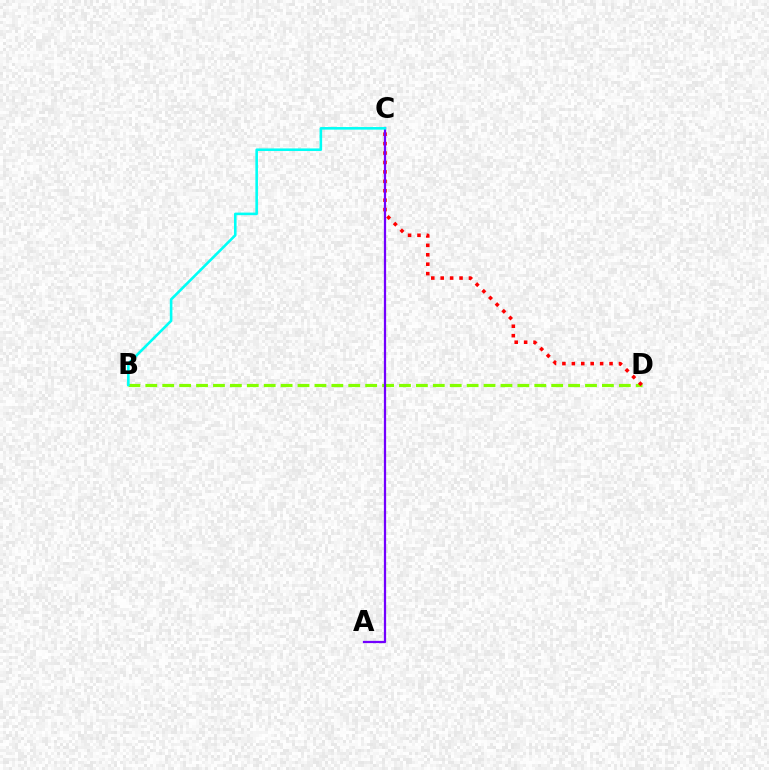{('B', 'D'): [{'color': '#84ff00', 'line_style': 'dashed', 'thickness': 2.3}], ('C', 'D'): [{'color': '#ff0000', 'line_style': 'dotted', 'thickness': 2.56}], ('A', 'C'): [{'color': '#7200ff', 'line_style': 'solid', 'thickness': 1.61}], ('B', 'C'): [{'color': '#00fff6', 'line_style': 'solid', 'thickness': 1.87}]}